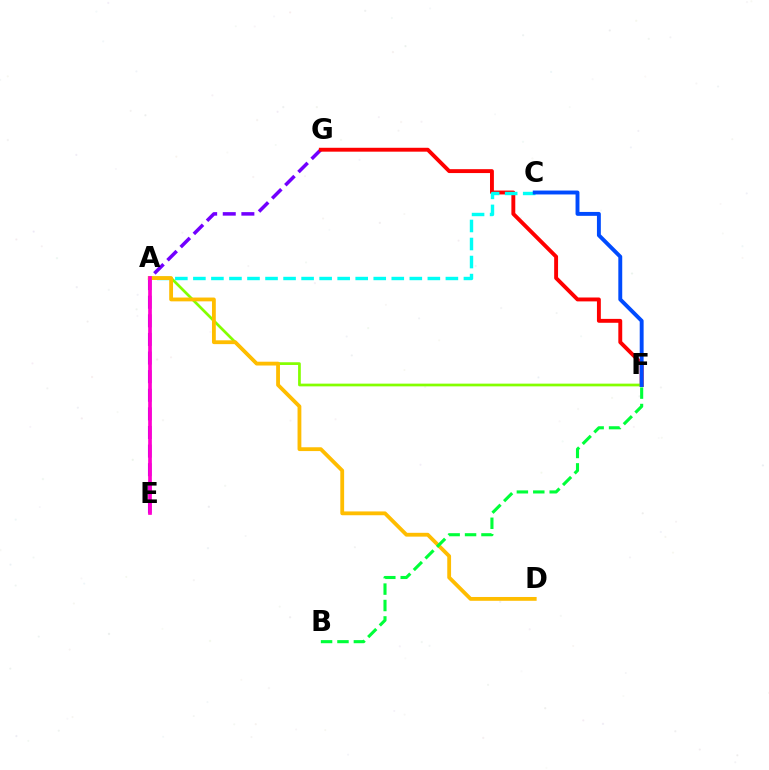{('E', 'G'): [{'color': '#7200ff', 'line_style': 'dashed', 'thickness': 2.53}], ('F', 'G'): [{'color': '#ff0000', 'line_style': 'solid', 'thickness': 2.8}], ('A', 'C'): [{'color': '#00fff6', 'line_style': 'dashed', 'thickness': 2.45}], ('A', 'F'): [{'color': '#84ff00', 'line_style': 'solid', 'thickness': 1.96}], ('C', 'F'): [{'color': '#004bff', 'line_style': 'solid', 'thickness': 2.81}], ('A', 'D'): [{'color': '#ffbd00', 'line_style': 'solid', 'thickness': 2.75}], ('B', 'F'): [{'color': '#00ff39', 'line_style': 'dashed', 'thickness': 2.23}], ('A', 'E'): [{'color': '#ff00cf', 'line_style': 'solid', 'thickness': 2.66}]}